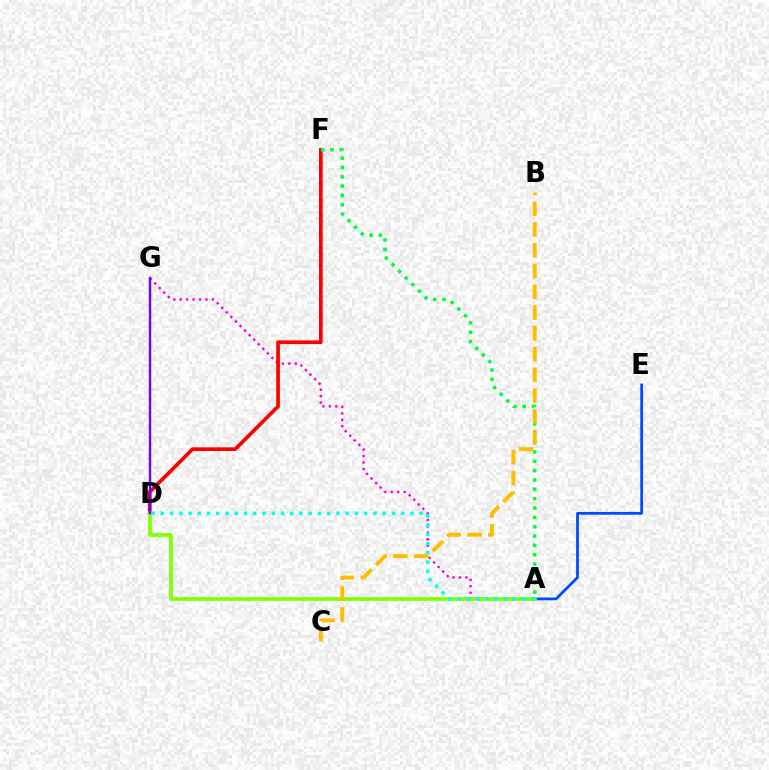{('A', 'E'): [{'color': '#004bff', 'line_style': 'solid', 'thickness': 2.0}], ('A', 'G'): [{'color': '#ff00cf', 'line_style': 'dotted', 'thickness': 1.75}], ('D', 'F'): [{'color': '#ff0000', 'line_style': 'solid', 'thickness': 2.66}], ('A', 'D'): [{'color': '#84ff00', 'line_style': 'solid', 'thickness': 2.68}, {'color': '#00fff6', 'line_style': 'dotted', 'thickness': 2.51}], ('A', 'F'): [{'color': '#00ff39', 'line_style': 'dotted', 'thickness': 2.54}], ('D', 'G'): [{'color': '#7200ff', 'line_style': 'solid', 'thickness': 1.72}], ('B', 'C'): [{'color': '#ffbd00', 'line_style': 'dashed', 'thickness': 2.82}]}